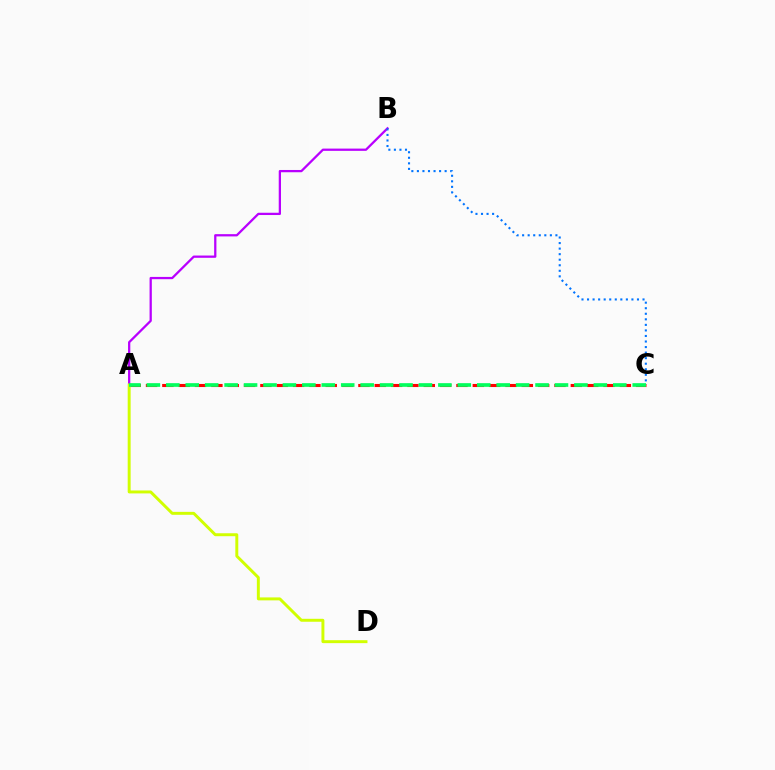{('A', 'B'): [{'color': '#b900ff', 'line_style': 'solid', 'thickness': 1.63}], ('B', 'C'): [{'color': '#0074ff', 'line_style': 'dotted', 'thickness': 1.51}], ('A', 'C'): [{'color': '#ff0000', 'line_style': 'dashed', 'thickness': 2.22}, {'color': '#00ff5c', 'line_style': 'dashed', 'thickness': 2.64}], ('A', 'D'): [{'color': '#d1ff00', 'line_style': 'solid', 'thickness': 2.12}]}